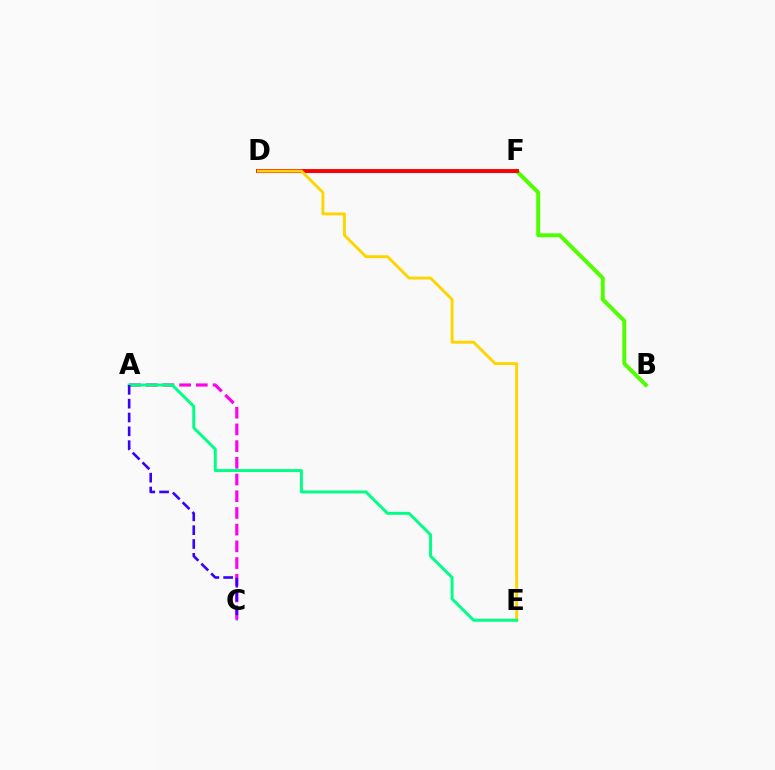{('D', 'F'): [{'color': '#009eff', 'line_style': 'solid', 'thickness': 2.31}, {'color': '#ff0000', 'line_style': 'solid', 'thickness': 2.79}], ('A', 'C'): [{'color': '#ff00ed', 'line_style': 'dashed', 'thickness': 2.27}, {'color': '#3700ff', 'line_style': 'dashed', 'thickness': 1.88}], ('B', 'F'): [{'color': '#4fff00', 'line_style': 'solid', 'thickness': 2.83}], ('D', 'E'): [{'color': '#ffd500', 'line_style': 'solid', 'thickness': 2.09}], ('A', 'E'): [{'color': '#00ff86', 'line_style': 'solid', 'thickness': 2.13}]}